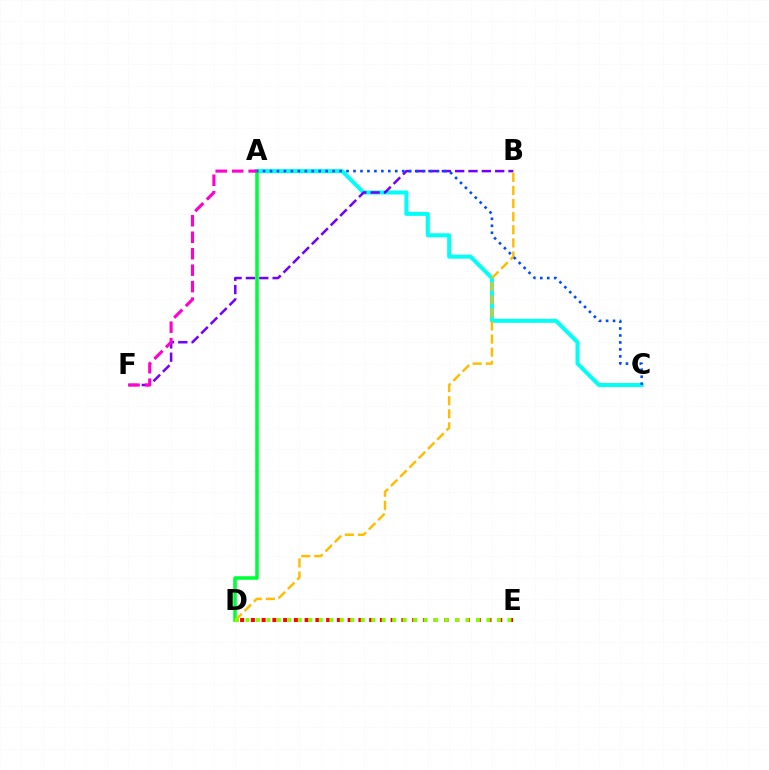{('A', 'C'): [{'color': '#00fff6', 'line_style': 'solid', 'thickness': 2.89}, {'color': '#004bff', 'line_style': 'dotted', 'thickness': 1.89}], ('B', 'F'): [{'color': '#7200ff', 'line_style': 'dashed', 'thickness': 1.81}], ('D', 'E'): [{'color': '#ff0000', 'line_style': 'dotted', 'thickness': 2.92}, {'color': '#84ff00', 'line_style': 'dotted', 'thickness': 2.85}], ('A', 'D'): [{'color': '#00ff39', 'line_style': 'solid', 'thickness': 2.57}], ('B', 'D'): [{'color': '#ffbd00', 'line_style': 'dashed', 'thickness': 1.78}], ('A', 'F'): [{'color': '#ff00cf', 'line_style': 'dashed', 'thickness': 2.24}]}